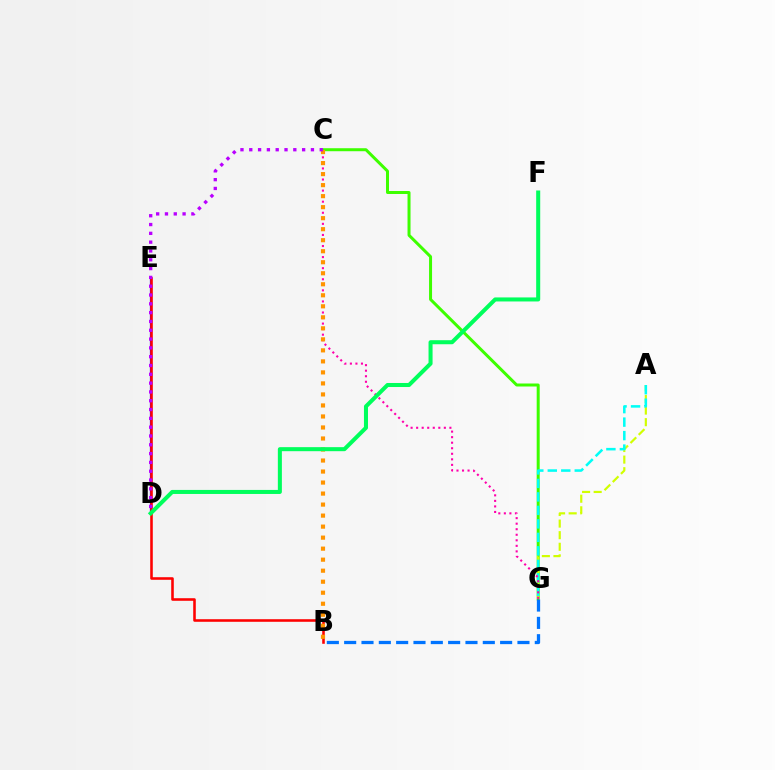{('C', 'G'): [{'color': '#3dff00', 'line_style': 'solid', 'thickness': 2.16}, {'color': '#ff00ac', 'line_style': 'dotted', 'thickness': 1.51}], ('A', 'G'): [{'color': '#d1ff00', 'line_style': 'dashed', 'thickness': 1.58}, {'color': '#00fff6', 'line_style': 'dashed', 'thickness': 1.83}], ('D', 'E'): [{'color': '#2500ff', 'line_style': 'solid', 'thickness': 1.6}], ('B', 'G'): [{'color': '#0074ff', 'line_style': 'dashed', 'thickness': 2.35}], ('B', 'E'): [{'color': '#ff0000', 'line_style': 'solid', 'thickness': 1.85}], ('B', 'C'): [{'color': '#ff9400', 'line_style': 'dotted', 'thickness': 2.99}], ('D', 'F'): [{'color': '#00ff5c', 'line_style': 'solid', 'thickness': 2.9}], ('C', 'D'): [{'color': '#b900ff', 'line_style': 'dotted', 'thickness': 2.39}]}